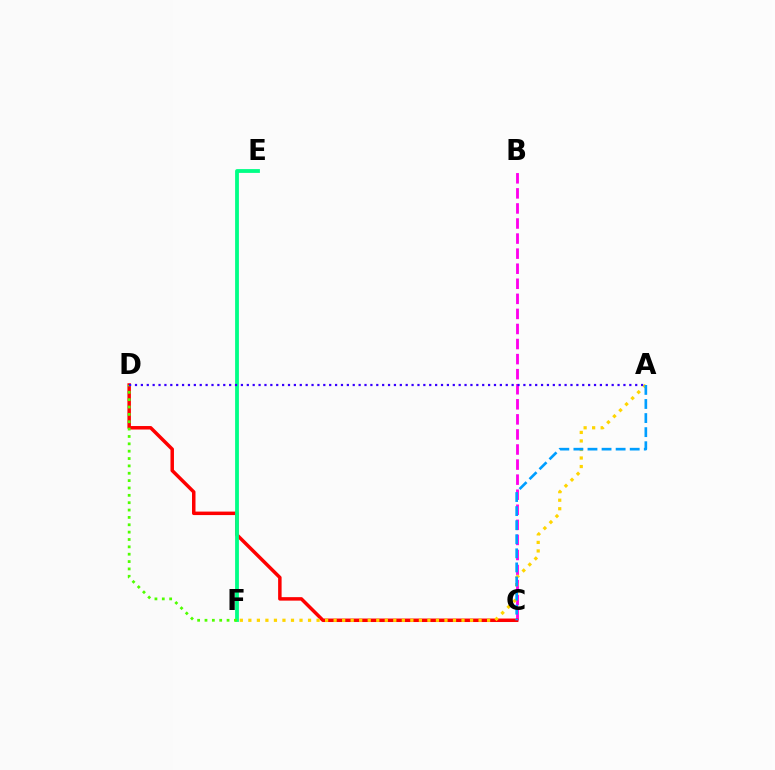{('B', 'C'): [{'color': '#ff00ed', 'line_style': 'dashed', 'thickness': 2.05}], ('C', 'D'): [{'color': '#ff0000', 'line_style': 'solid', 'thickness': 2.51}], ('A', 'F'): [{'color': '#ffd500', 'line_style': 'dotted', 'thickness': 2.32}], ('E', 'F'): [{'color': '#00ff86', 'line_style': 'solid', 'thickness': 2.74}], ('A', 'C'): [{'color': '#009eff', 'line_style': 'dashed', 'thickness': 1.91}], ('D', 'F'): [{'color': '#4fff00', 'line_style': 'dotted', 'thickness': 2.0}], ('A', 'D'): [{'color': '#3700ff', 'line_style': 'dotted', 'thickness': 1.6}]}